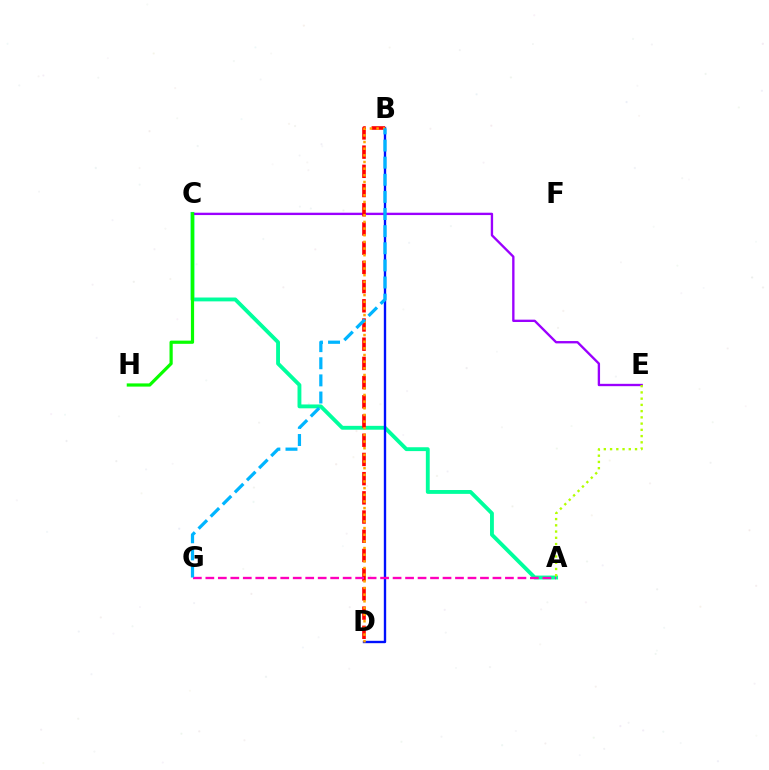{('A', 'C'): [{'color': '#00ff9d', 'line_style': 'solid', 'thickness': 2.78}], ('C', 'E'): [{'color': '#9b00ff', 'line_style': 'solid', 'thickness': 1.69}], ('B', 'D'): [{'color': '#0010ff', 'line_style': 'solid', 'thickness': 1.71}, {'color': '#ff0000', 'line_style': 'dashed', 'thickness': 2.61}, {'color': '#ffa500', 'line_style': 'dotted', 'thickness': 1.81}], ('A', 'G'): [{'color': '#ff00bd', 'line_style': 'dashed', 'thickness': 1.7}], ('C', 'H'): [{'color': '#08ff00', 'line_style': 'solid', 'thickness': 2.31}], ('A', 'E'): [{'color': '#b3ff00', 'line_style': 'dotted', 'thickness': 1.7}], ('B', 'G'): [{'color': '#00b5ff', 'line_style': 'dashed', 'thickness': 2.33}]}